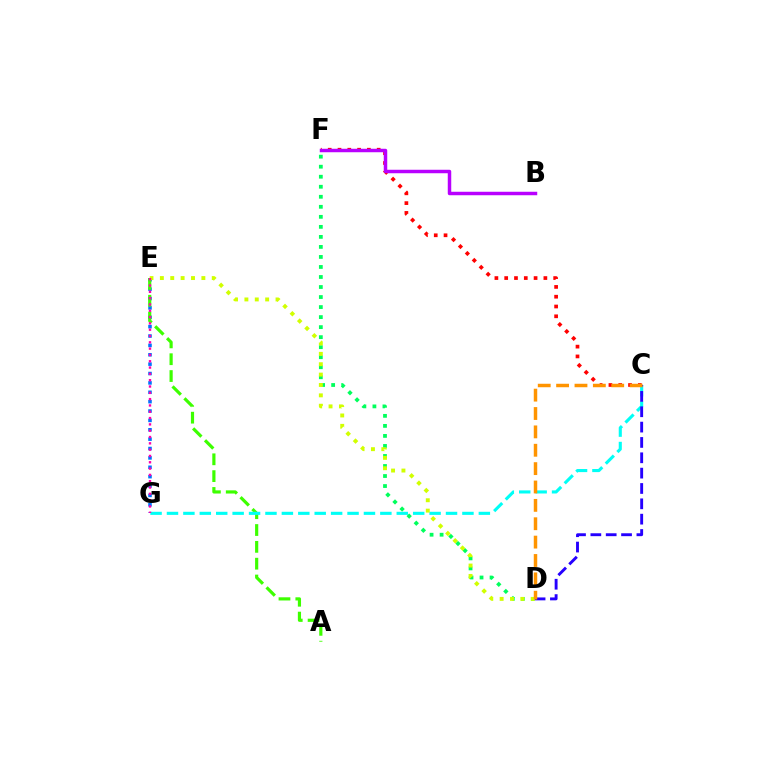{('D', 'F'): [{'color': '#00ff5c', 'line_style': 'dotted', 'thickness': 2.72}], ('C', 'F'): [{'color': '#ff0000', 'line_style': 'dotted', 'thickness': 2.66}], ('E', 'G'): [{'color': '#0074ff', 'line_style': 'dotted', 'thickness': 2.55}, {'color': '#ff00ac', 'line_style': 'dotted', 'thickness': 1.72}], ('A', 'E'): [{'color': '#3dff00', 'line_style': 'dashed', 'thickness': 2.29}], ('C', 'G'): [{'color': '#00fff6', 'line_style': 'dashed', 'thickness': 2.23}], ('C', 'D'): [{'color': '#2500ff', 'line_style': 'dashed', 'thickness': 2.08}, {'color': '#ff9400', 'line_style': 'dashed', 'thickness': 2.5}], ('D', 'E'): [{'color': '#d1ff00', 'line_style': 'dotted', 'thickness': 2.82}], ('B', 'F'): [{'color': '#b900ff', 'line_style': 'solid', 'thickness': 2.5}]}